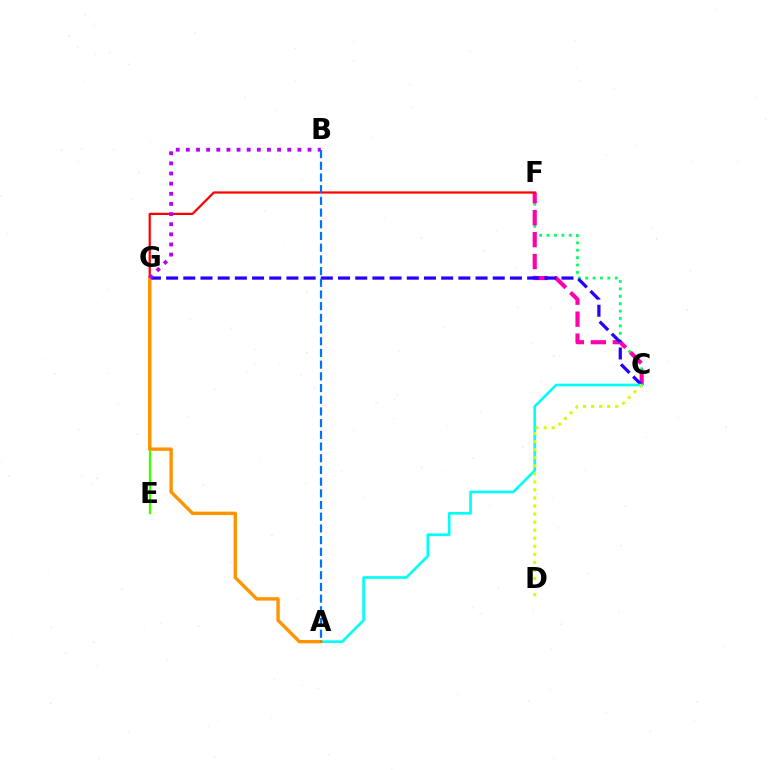{('C', 'F'): [{'color': '#00ff5c', 'line_style': 'dotted', 'thickness': 2.01}, {'color': '#ff00ac', 'line_style': 'dashed', 'thickness': 2.98}], ('E', 'G'): [{'color': '#3dff00', 'line_style': 'solid', 'thickness': 1.65}], ('C', 'G'): [{'color': '#2500ff', 'line_style': 'dashed', 'thickness': 2.34}], ('F', 'G'): [{'color': '#ff0000', 'line_style': 'solid', 'thickness': 1.61}], ('A', 'C'): [{'color': '#00fff6', 'line_style': 'solid', 'thickness': 1.92}], ('C', 'D'): [{'color': '#d1ff00', 'line_style': 'dotted', 'thickness': 2.19}], ('A', 'G'): [{'color': '#ff9400', 'line_style': 'solid', 'thickness': 2.44}], ('B', 'G'): [{'color': '#b900ff', 'line_style': 'dotted', 'thickness': 2.75}], ('A', 'B'): [{'color': '#0074ff', 'line_style': 'dashed', 'thickness': 1.59}]}